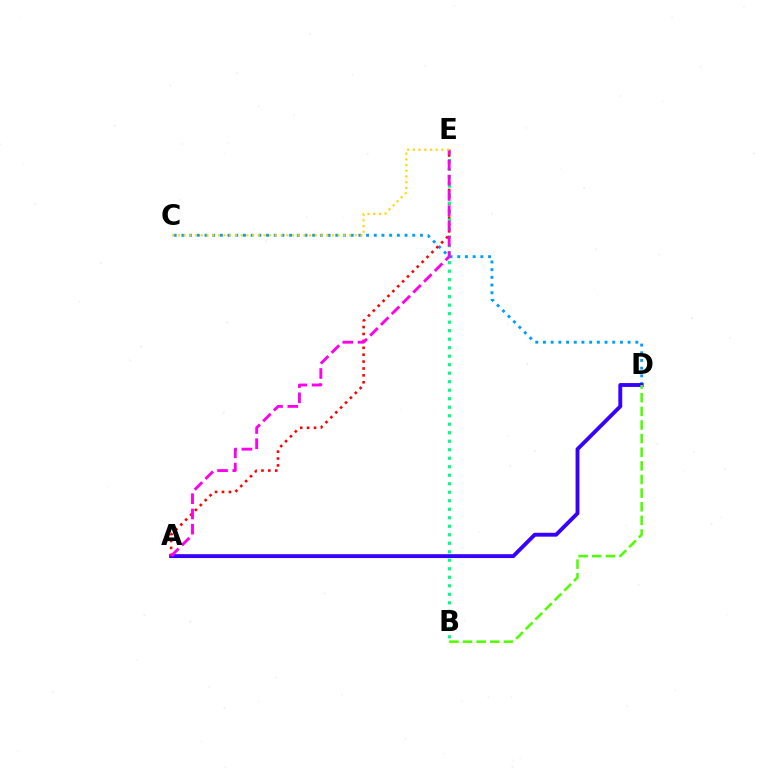{('C', 'D'): [{'color': '#009eff', 'line_style': 'dotted', 'thickness': 2.09}], ('A', 'D'): [{'color': '#3700ff', 'line_style': 'solid', 'thickness': 2.79}], ('A', 'E'): [{'color': '#ff0000', 'line_style': 'dotted', 'thickness': 1.88}, {'color': '#ff00ed', 'line_style': 'dashed', 'thickness': 2.07}], ('B', 'E'): [{'color': '#00ff86', 'line_style': 'dotted', 'thickness': 2.31}], ('B', 'D'): [{'color': '#4fff00', 'line_style': 'dashed', 'thickness': 1.85}], ('C', 'E'): [{'color': '#ffd500', 'line_style': 'dotted', 'thickness': 1.55}]}